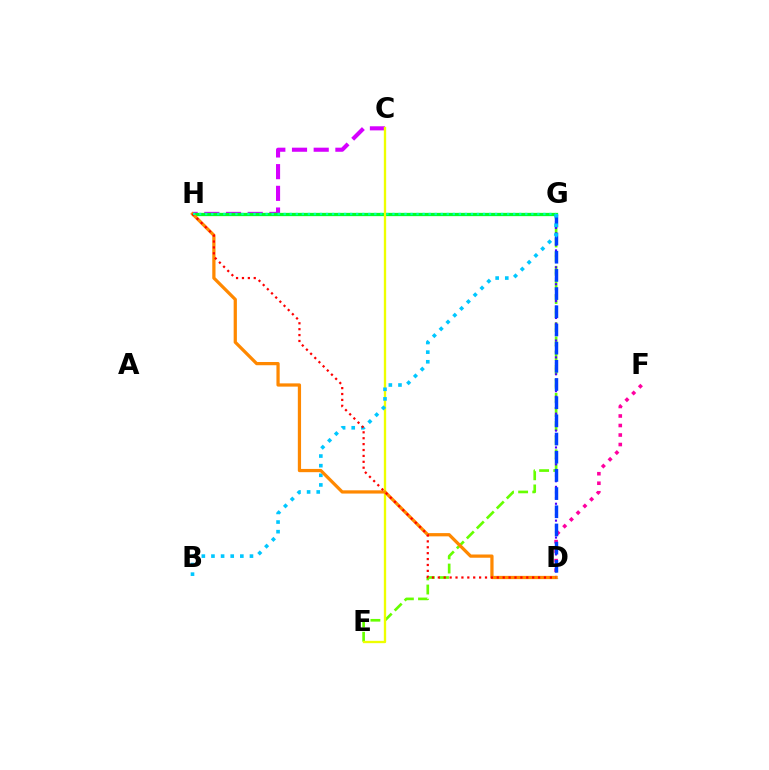{('C', 'H'): [{'color': '#d600ff', 'line_style': 'dashed', 'thickness': 2.95}], ('E', 'G'): [{'color': '#66ff00', 'line_style': 'dashed', 'thickness': 1.92}], ('D', 'G'): [{'color': '#4f00ff', 'line_style': 'dotted', 'thickness': 1.53}, {'color': '#003fff', 'line_style': 'dashed', 'thickness': 2.47}], ('D', 'F'): [{'color': '#ff00a0', 'line_style': 'dotted', 'thickness': 2.58}], ('G', 'H'): [{'color': '#00ff27', 'line_style': 'solid', 'thickness': 2.35}, {'color': '#00ffaf', 'line_style': 'dotted', 'thickness': 1.64}], ('C', 'E'): [{'color': '#eeff00', 'line_style': 'solid', 'thickness': 1.69}], ('B', 'G'): [{'color': '#00c7ff', 'line_style': 'dotted', 'thickness': 2.62}], ('D', 'H'): [{'color': '#ff8800', 'line_style': 'solid', 'thickness': 2.33}, {'color': '#ff0000', 'line_style': 'dotted', 'thickness': 1.6}]}